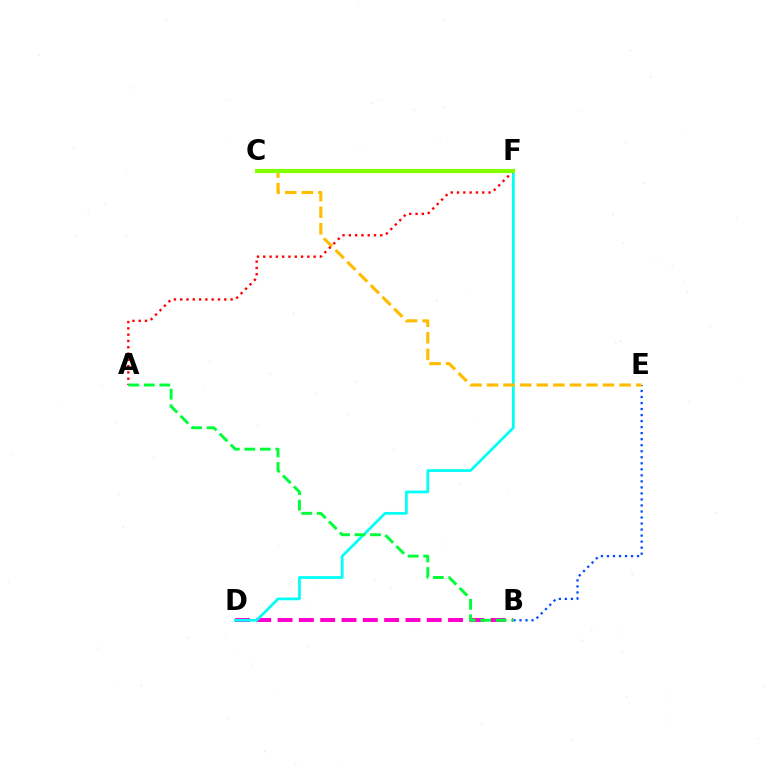{('C', 'F'): [{'color': '#7200ff', 'line_style': 'solid', 'thickness': 2.11}, {'color': '#84ff00', 'line_style': 'solid', 'thickness': 2.99}], ('B', 'D'): [{'color': '#ff00cf', 'line_style': 'dashed', 'thickness': 2.89}], ('D', 'F'): [{'color': '#00fff6', 'line_style': 'solid', 'thickness': 1.97}], ('B', 'E'): [{'color': '#004bff', 'line_style': 'dotted', 'thickness': 1.64}], ('C', 'E'): [{'color': '#ffbd00', 'line_style': 'dashed', 'thickness': 2.25}], ('A', 'F'): [{'color': '#ff0000', 'line_style': 'dotted', 'thickness': 1.71}], ('A', 'B'): [{'color': '#00ff39', 'line_style': 'dashed', 'thickness': 2.11}]}